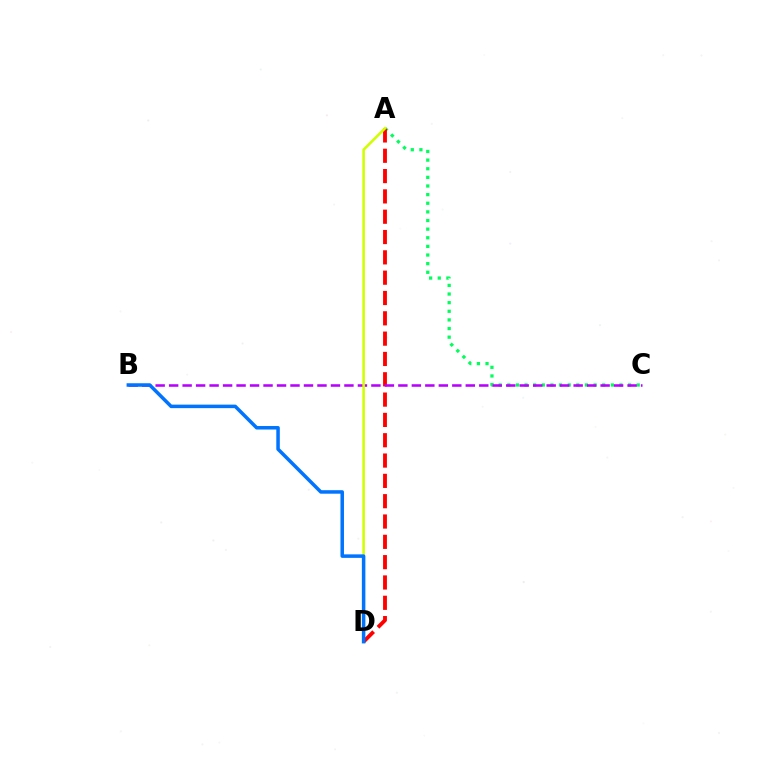{('A', 'C'): [{'color': '#00ff5c', 'line_style': 'dotted', 'thickness': 2.34}], ('A', 'D'): [{'color': '#ff0000', 'line_style': 'dashed', 'thickness': 2.76}, {'color': '#d1ff00', 'line_style': 'solid', 'thickness': 1.85}], ('B', 'C'): [{'color': '#b900ff', 'line_style': 'dashed', 'thickness': 1.83}], ('B', 'D'): [{'color': '#0074ff', 'line_style': 'solid', 'thickness': 2.53}]}